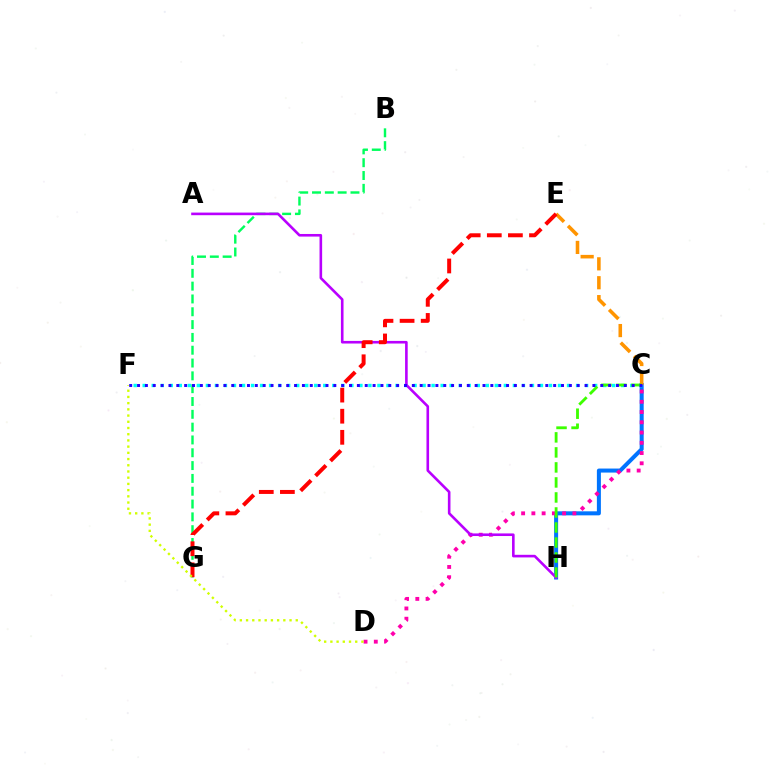{('B', 'G'): [{'color': '#00ff5c', 'line_style': 'dashed', 'thickness': 1.74}], ('C', 'H'): [{'color': '#0074ff', 'line_style': 'solid', 'thickness': 2.89}, {'color': '#3dff00', 'line_style': 'dashed', 'thickness': 2.04}], ('C', 'F'): [{'color': '#00fff6', 'line_style': 'dotted', 'thickness': 2.45}, {'color': '#2500ff', 'line_style': 'dotted', 'thickness': 2.13}], ('C', 'E'): [{'color': '#ff9400', 'line_style': 'dashed', 'thickness': 2.57}], ('C', 'D'): [{'color': '#ff00ac', 'line_style': 'dotted', 'thickness': 2.79}], ('A', 'H'): [{'color': '#b900ff', 'line_style': 'solid', 'thickness': 1.88}], ('E', 'G'): [{'color': '#ff0000', 'line_style': 'dashed', 'thickness': 2.87}], ('D', 'F'): [{'color': '#d1ff00', 'line_style': 'dotted', 'thickness': 1.69}]}